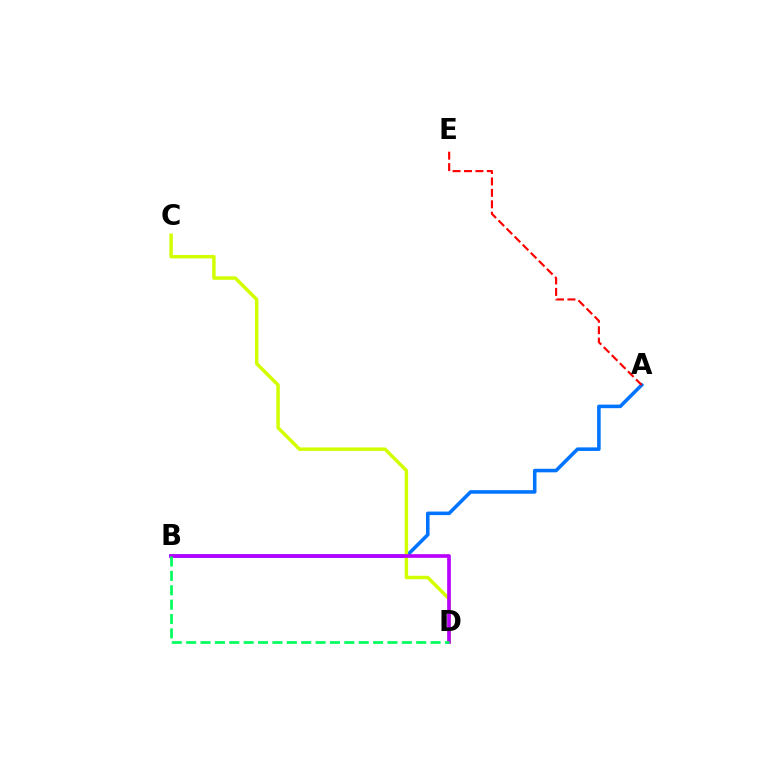{('A', 'B'): [{'color': '#0074ff', 'line_style': 'solid', 'thickness': 2.56}], ('C', 'D'): [{'color': '#d1ff00', 'line_style': 'solid', 'thickness': 2.48}], ('B', 'D'): [{'color': '#b900ff', 'line_style': 'solid', 'thickness': 2.65}, {'color': '#00ff5c', 'line_style': 'dashed', 'thickness': 1.95}], ('A', 'E'): [{'color': '#ff0000', 'line_style': 'dashed', 'thickness': 1.55}]}